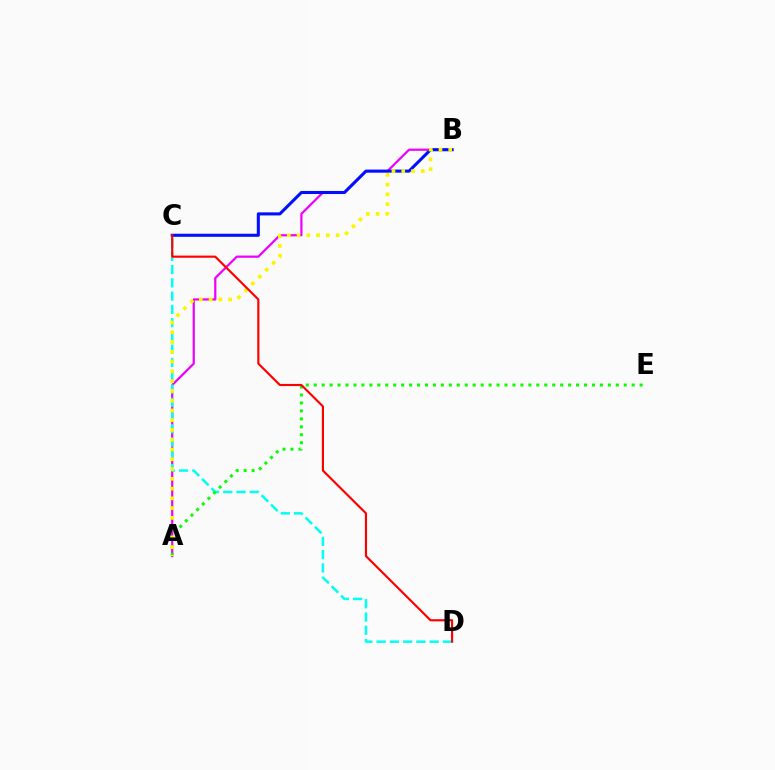{('A', 'B'): [{'color': '#ee00ff', 'line_style': 'solid', 'thickness': 1.59}, {'color': '#fcf500', 'line_style': 'dotted', 'thickness': 2.65}], ('C', 'D'): [{'color': '#00fff6', 'line_style': 'dashed', 'thickness': 1.8}, {'color': '#ff0000', 'line_style': 'solid', 'thickness': 1.55}], ('B', 'C'): [{'color': '#0010ff', 'line_style': 'solid', 'thickness': 2.21}], ('A', 'E'): [{'color': '#08ff00', 'line_style': 'dotted', 'thickness': 2.16}]}